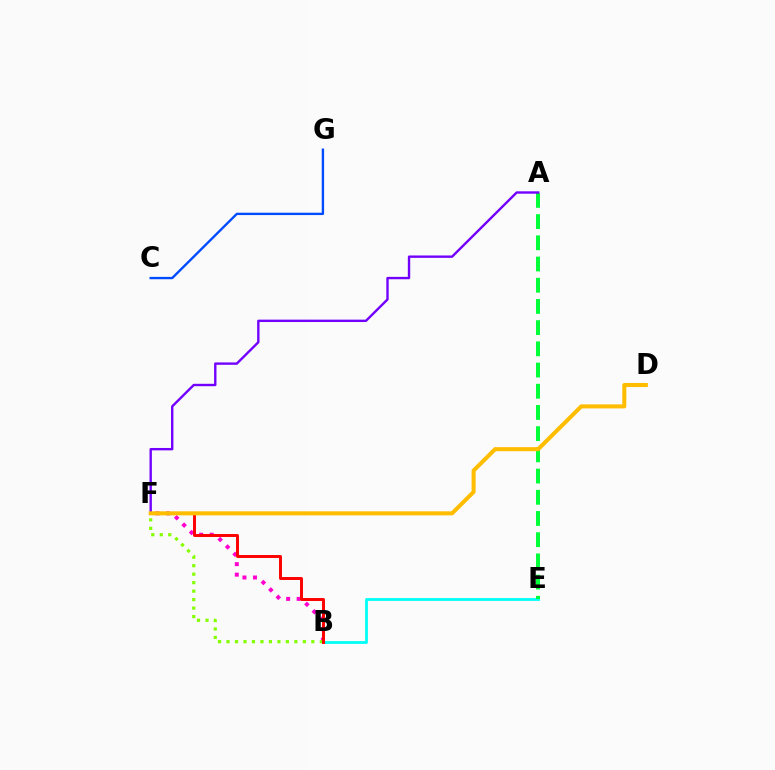{('C', 'G'): [{'color': '#004bff', 'line_style': 'solid', 'thickness': 1.7}], ('B', 'F'): [{'color': '#ff00cf', 'line_style': 'dotted', 'thickness': 2.85}, {'color': '#84ff00', 'line_style': 'dotted', 'thickness': 2.3}, {'color': '#ff0000', 'line_style': 'solid', 'thickness': 2.13}], ('B', 'E'): [{'color': '#00fff6', 'line_style': 'solid', 'thickness': 2.01}], ('A', 'E'): [{'color': '#00ff39', 'line_style': 'dashed', 'thickness': 2.88}], ('A', 'F'): [{'color': '#7200ff', 'line_style': 'solid', 'thickness': 1.72}], ('D', 'F'): [{'color': '#ffbd00', 'line_style': 'solid', 'thickness': 2.91}]}